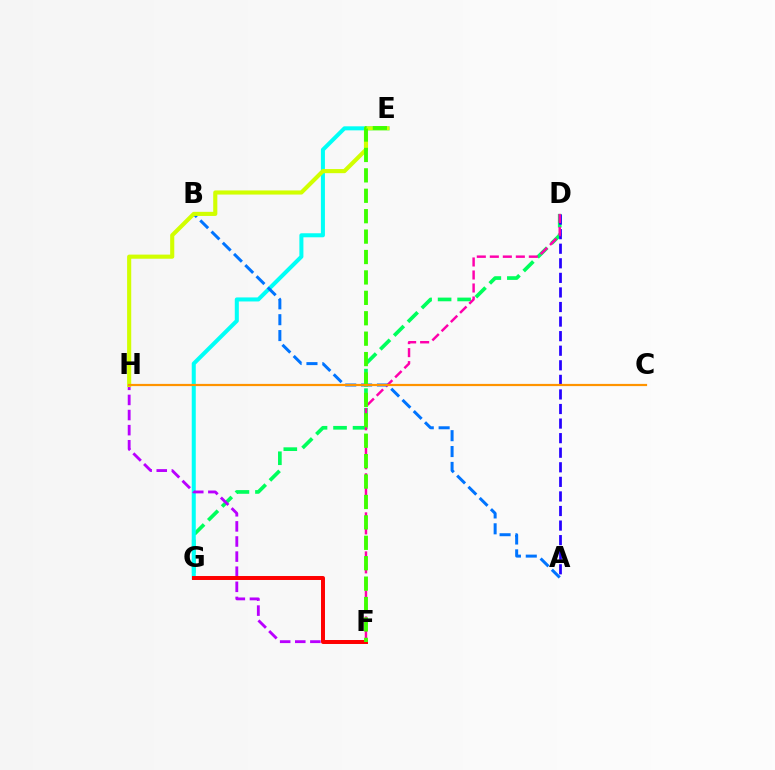{('D', 'G'): [{'color': '#00ff5c', 'line_style': 'dashed', 'thickness': 2.65}], ('E', 'G'): [{'color': '#00fff6', 'line_style': 'solid', 'thickness': 2.9}], ('A', 'D'): [{'color': '#2500ff', 'line_style': 'dashed', 'thickness': 1.98}], ('D', 'F'): [{'color': '#ff00ac', 'line_style': 'dashed', 'thickness': 1.77}], ('F', 'H'): [{'color': '#b900ff', 'line_style': 'dashed', 'thickness': 2.05}], ('A', 'B'): [{'color': '#0074ff', 'line_style': 'dashed', 'thickness': 2.15}], ('F', 'G'): [{'color': '#ff0000', 'line_style': 'solid', 'thickness': 2.86}], ('E', 'H'): [{'color': '#d1ff00', 'line_style': 'solid', 'thickness': 2.97}], ('E', 'F'): [{'color': '#3dff00', 'line_style': 'dashed', 'thickness': 2.77}], ('C', 'H'): [{'color': '#ff9400', 'line_style': 'solid', 'thickness': 1.59}]}